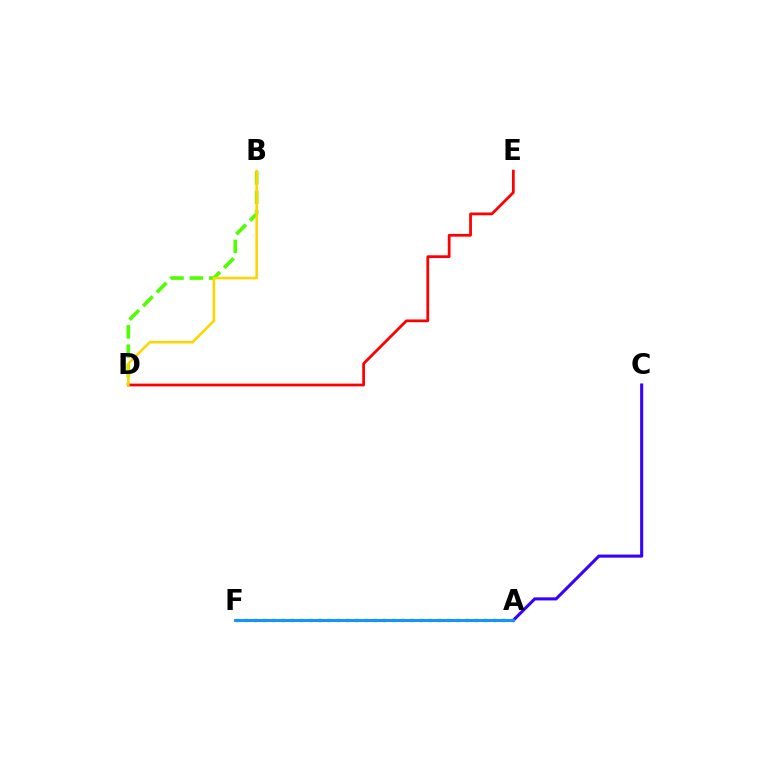{('A', 'C'): [{'color': '#3700ff', 'line_style': 'solid', 'thickness': 2.21}], ('A', 'F'): [{'color': '#00ff86', 'line_style': 'dotted', 'thickness': 2.5}, {'color': '#ff00ed', 'line_style': 'solid', 'thickness': 1.84}, {'color': '#009eff', 'line_style': 'solid', 'thickness': 1.92}], ('B', 'D'): [{'color': '#4fff00', 'line_style': 'dashed', 'thickness': 2.63}, {'color': '#ffd500', 'line_style': 'solid', 'thickness': 1.85}], ('D', 'E'): [{'color': '#ff0000', 'line_style': 'solid', 'thickness': 1.99}]}